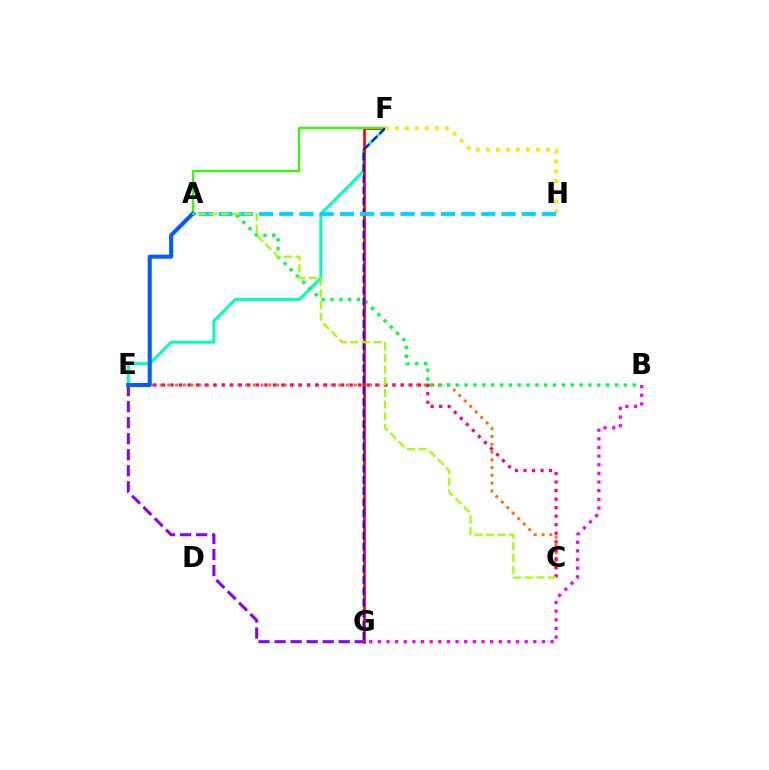{('E', 'F'): [{'color': '#00ffbb', 'line_style': 'solid', 'thickness': 2.16}], ('C', 'E'): [{'color': '#ff7000', 'line_style': 'dotted', 'thickness': 2.11}, {'color': '#ff0088', 'line_style': 'dotted', 'thickness': 2.32}], ('E', 'G'): [{'color': '#8a00ff', 'line_style': 'dashed', 'thickness': 2.18}], ('A', 'B'): [{'color': '#00ff45', 'line_style': 'dotted', 'thickness': 2.4}], ('B', 'G'): [{'color': '#fa00f9', 'line_style': 'dotted', 'thickness': 2.35}], ('F', 'G'): [{'color': '#ff0000', 'line_style': 'solid', 'thickness': 1.93}, {'color': '#1900ff', 'line_style': 'dashed', 'thickness': 1.51}], ('A', 'F'): [{'color': '#31ff00', 'line_style': 'solid', 'thickness': 1.63}], ('A', 'E'): [{'color': '#005dff', 'line_style': 'solid', 'thickness': 2.93}], ('F', 'H'): [{'color': '#ffe600', 'line_style': 'dotted', 'thickness': 2.71}], ('A', 'H'): [{'color': '#00d3ff', 'line_style': 'dashed', 'thickness': 2.74}], ('A', 'C'): [{'color': '#a2ff00', 'line_style': 'dashed', 'thickness': 1.58}]}